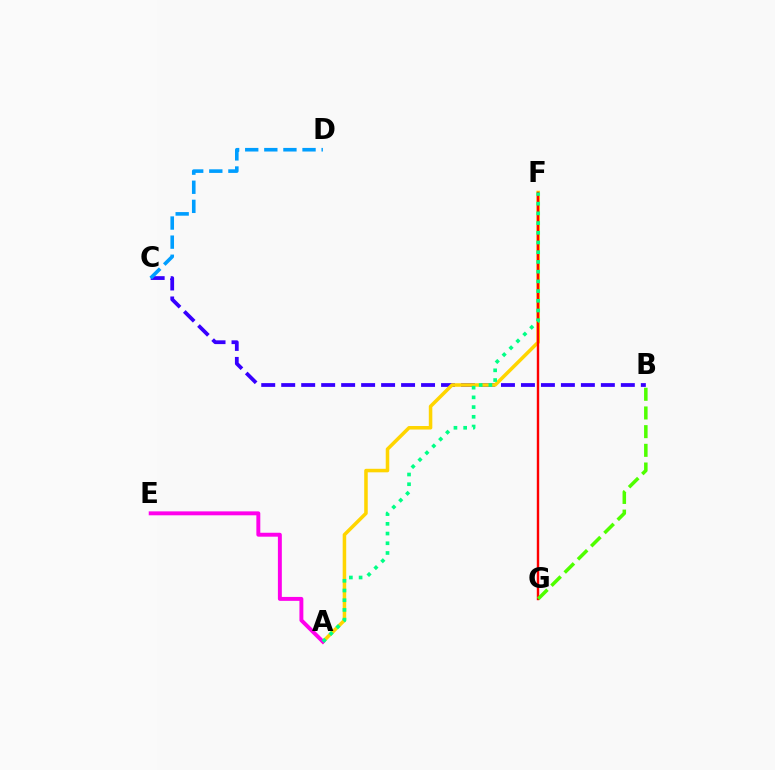{('B', 'C'): [{'color': '#3700ff', 'line_style': 'dashed', 'thickness': 2.71}], ('C', 'D'): [{'color': '#009eff', 'line_style': 'dashed', 'thickness': 2.6}], ('A', 'F'): [{'color': '#ffd500', 'line_style': 'solid', 'thickness': 2.54}, {'color': '#00ff86', 'line_style': 'dotted', 'thickness': 2.64}], ('F', 'G'): [{'color': '#ff0000', 'line_style': 'solid', 'thickness': 1.74}], ('A', 'E'): [{'color': '#ff00ed', 'line_style': 'solid', 'thickness': 2.83}], ('B', 'G'): [{'color': '#4fff00', 'line_style': 'dashed', 'thickness': 2.54}]}